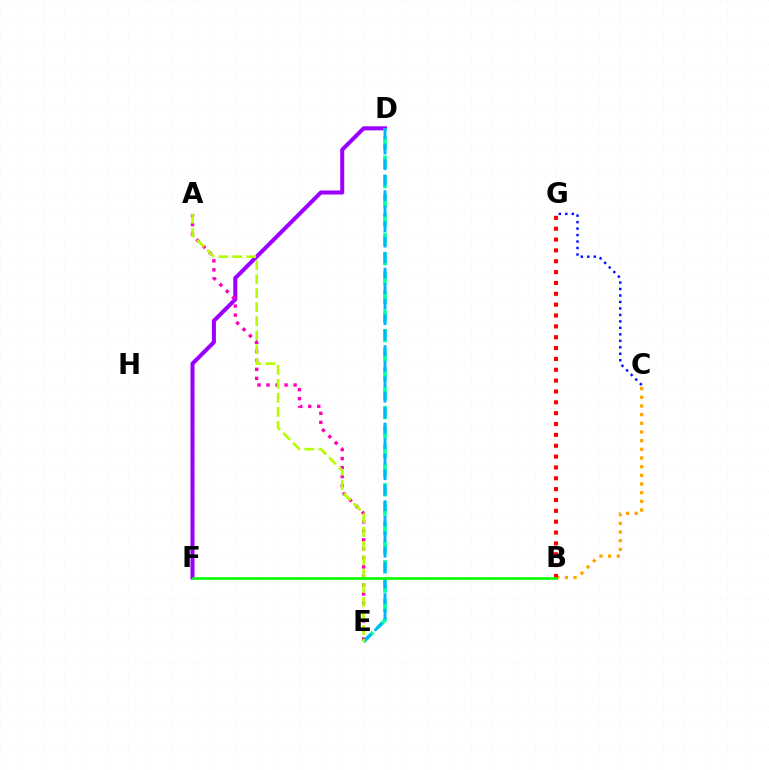{('B', 'C'): [{'color': '#ffa500', 'line_style': 'dotted', 'thickness': 2.36}], ('B', 'G'): [{'color': '#ff0000', 'line_style': 'dotted', 'thickness': 2.95}], ('D', 'F'): [{'color': '#9b00ff', 'line_style': 'solid', 'thickness': 2.9}], ('C', 'G'): [{'color': '#0010ff', 'line_style': 'dotted', 'thickness': 1.76}], ('A', 'E'): [{'color': '#ff00bd', 'line_style': 'dotted', 'thickness': 2.45}, {'color': '#b3ff00', 'line_style': 'dashed', 'thickness': 1.9}], ('D', 'E'): [{'color': '#00ff9d', 'line_style': 'dashed', 'thickness': 2.62}, {'color': '#00b5ff', 'line_style': 'dashed', 'thickness': 2.11}], ('B', 'F'): [{'color': '#08ff00', 'line_style': 'solid', 'thickness': 1.89}]}